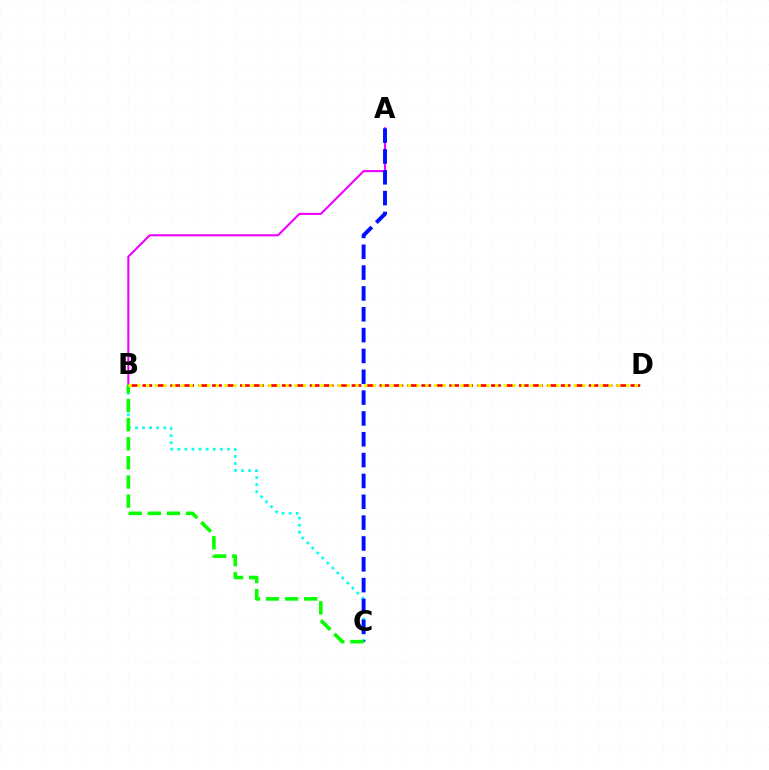{('A', 'B'): [{'color': '#ee00ff', 'line_style': 'solid', 'thickness': 1.51}], ('B', 'D'): [{'color': '#ff0000', 'line_style': 'dashed', 'thickness': 1.89}, {'color': '#fcf500', 'line_style': 'dotted', 'thickness': 2.37}], ('B', 'C'): [{'color': '#00fff6', 'line_style': 'dotted', 'thickness': 1.92}, {'color': '#08ff00', 'line_style': 'dashed', 'thickness': 2.6}], ('A', 'C'): [{'color': '#0010ff', 'line_style': 'dashed', 'thickness': 2.83}]}